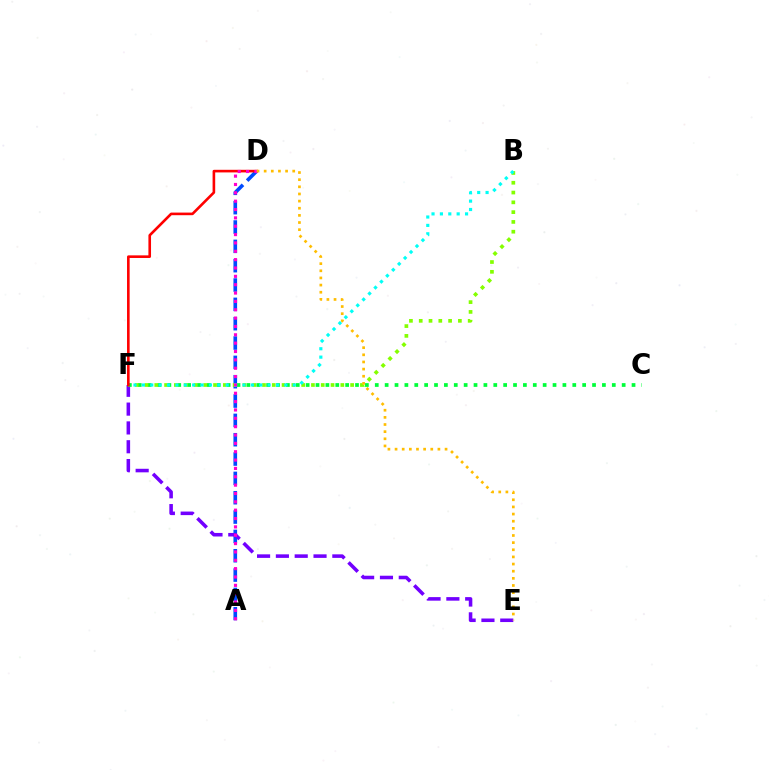{('A', 'D'): [{'color': '#004bff', 'line_style': 'dashed', 'thickness': 2.63}, {'color': '#ff00cf', 'line_style': 'dotted', 'thickness': 2.27}], ('E', 'F'): [{'color': '#7200ff', 'line_style': 'dashed', 'thickness': 2.56}], ('C', 'F'): [{'color': '#00ff39', 'line_style': 'dotted', 'thickness': 2.68}], ('B', 'F'): [{'color': '#84ff00', 'line_style': 'dotted', 'thickness': 2.66}, {'color': '#00fff6', 'line_style': 'dotted', 'thickness': 2.28}], ('D', 'F'): [{'color': '#ff0000', 'line_style': 'solid', 'thickness': 1.88}], ('D', 'E'): [{'color': '#ffbd00', 'line_style': 'dotted', 'thickness': 1.94}]}